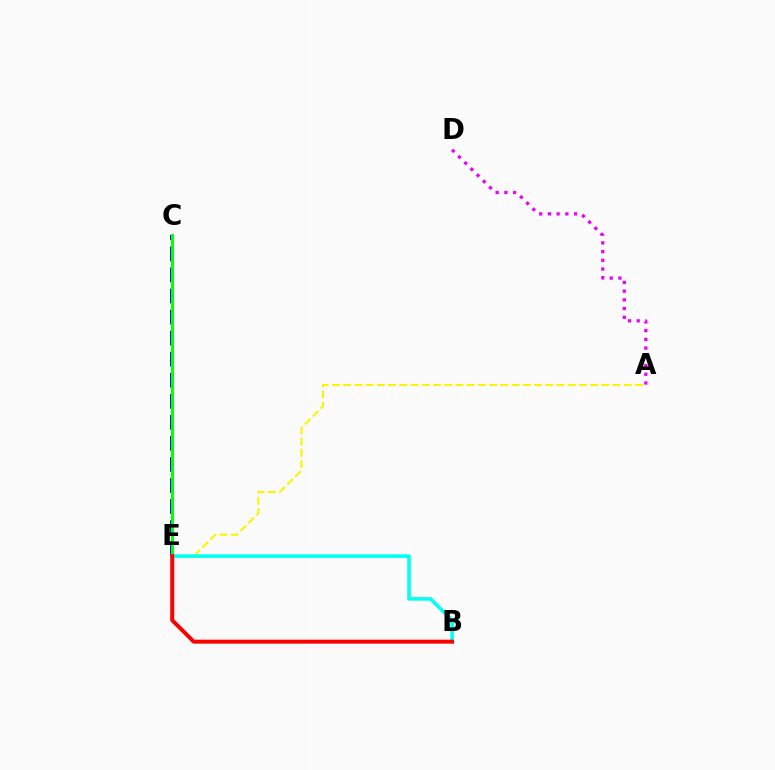{('A', 'E'): [{'color': '#fcf500', 'line_style': 'dashed', 'thickness': 1.53}], ('C', 'E'): [{'color': '#0010ff', 'line_style': 'dashed', 'thickness': 2.86}, {'color': '#08ff00', 'line_style': 'solid', 'thickness': 2.15}], ('A', 'D'): [{'color': '#ee00ff', 'line_style': 'dotted', 'thickness': 2.37}], ('B', 'E'): [{'color': '#00fff6', 'line_style': 'solid', 'thickness': 2.57}, {'color': '#ff0000', 'line_style': 'solid', 'thickness': 2.85}]}